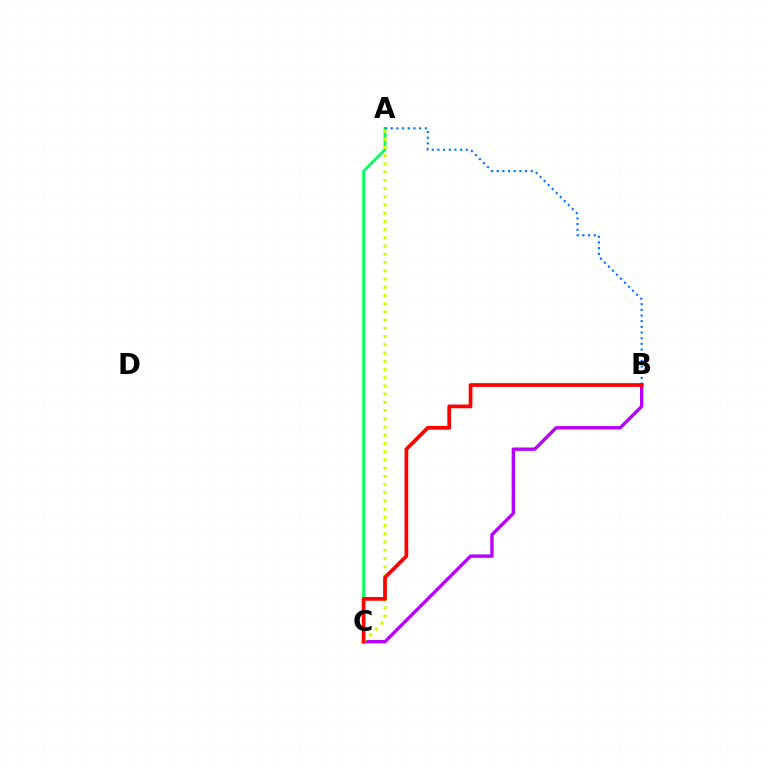{('B', 'C'): [{'color': '#b900ff', 'line_style': 'solid', 'thickness': 2.42}, {'color': '#ff0000', 'line_style': 'solid', 'thickness': 2.67}], ('A', 'C'): [{'color': '#00ff5c', 'line_style': 'solid', 'thickness': 1.98}, {'color': '#d1ff00', 'line_style': 'dotted', 'thickness': 2.23}], ('A', 'B'): [{'color': '#0074ff', 'line_style': 'dotted', 'thickness': 1.54}]}